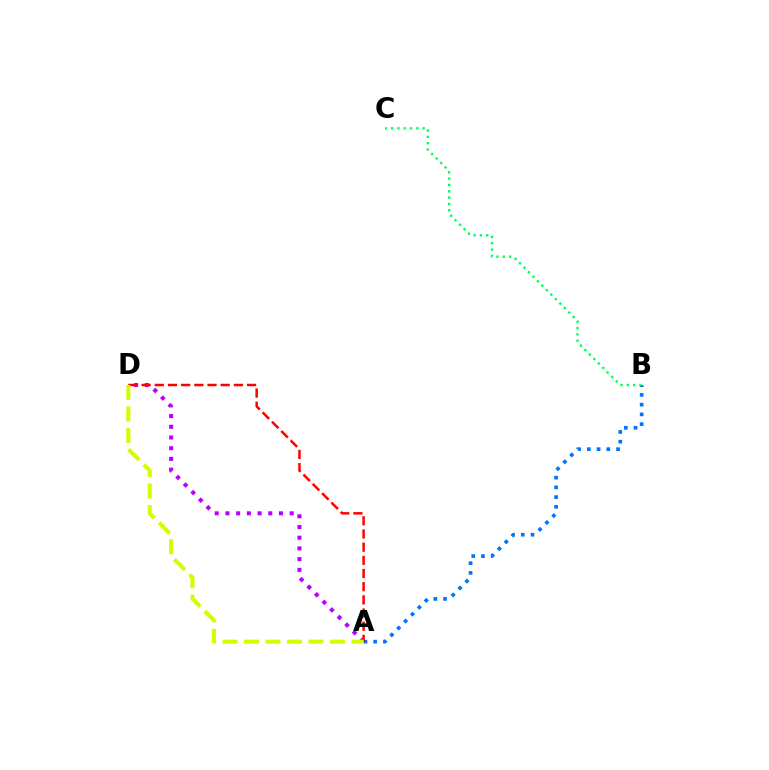{('A', 'B'): [{'color': '#0074ff', 'line_style': 'dotted', 'thickness': 2.64}], ('A', 'D'): [{'color': '#b900ff', 'line_style': 'dotted', 'thickness': 2.91}, {'color': '#ff0000', 'line_style': 'dashed', 'thickness': 1.79}, {'color': '#d1ff00', 'line_style': 'dashed', 'thickness': 2.92}], ('B', 'C'): [{'color': '#00ff5c', 'line_style': 'dotted', 'thickness': 1.72}]}